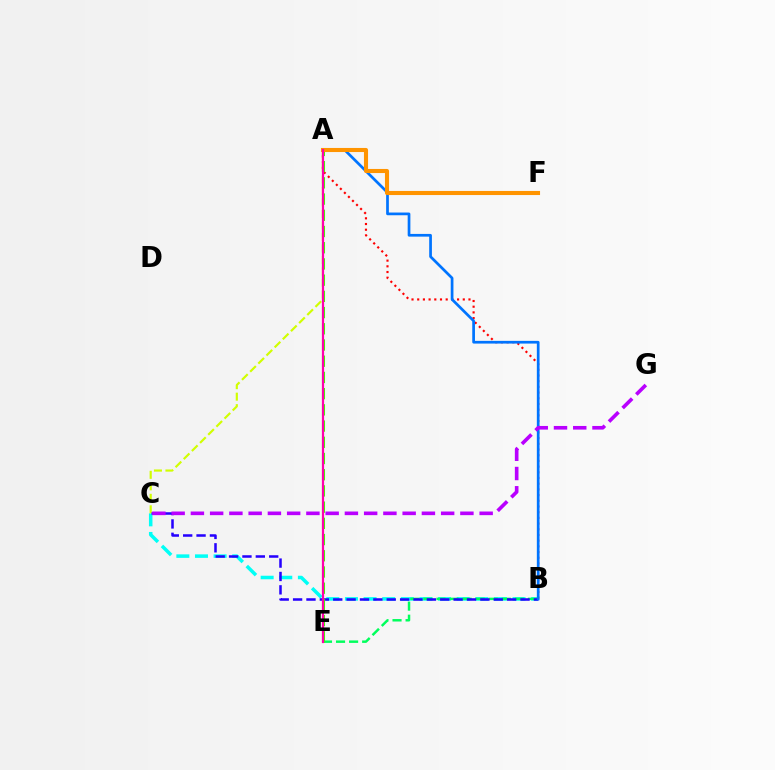{('B', 'C'): [{'color': '#00fff6', 'line_style': 'dashed', 'thickness': 2.53}, {'color': '#2500ff', 'line_style': 'dashed', 'thickness': 1.82}], ('A', 'C'): [{'color': '#d1ff00', 'line_style': 'dashed', 'thickness': 1.56}], ('B', 'E'): [{'color': '#00ff5c', 'line_style': 'dashed', 'thickness': 1.77}], ('A', 'B'): [{'color': '#ff0000', 'line_style': 'dotted', 'thickness': 1.55}, {'color': '#0074ff', 'line_style': 'solid', 'thickness': 1.95}], ('A', 'E'): [{'color': '#3dff00', 'line_style': 'dashed', 'thickness': 2.2}, {'color': '#ff00ac', 'line_style': 'solid', 'thickness': 1.59}], ('C', 'G'): [{'color': '#b900ff', 'line_style': 'dashed', 'thickness': 2.62}], ('A', 'F'): [{'color': '#ff9400', 'line_style': 'solid', 'thickness': 2.94}]}